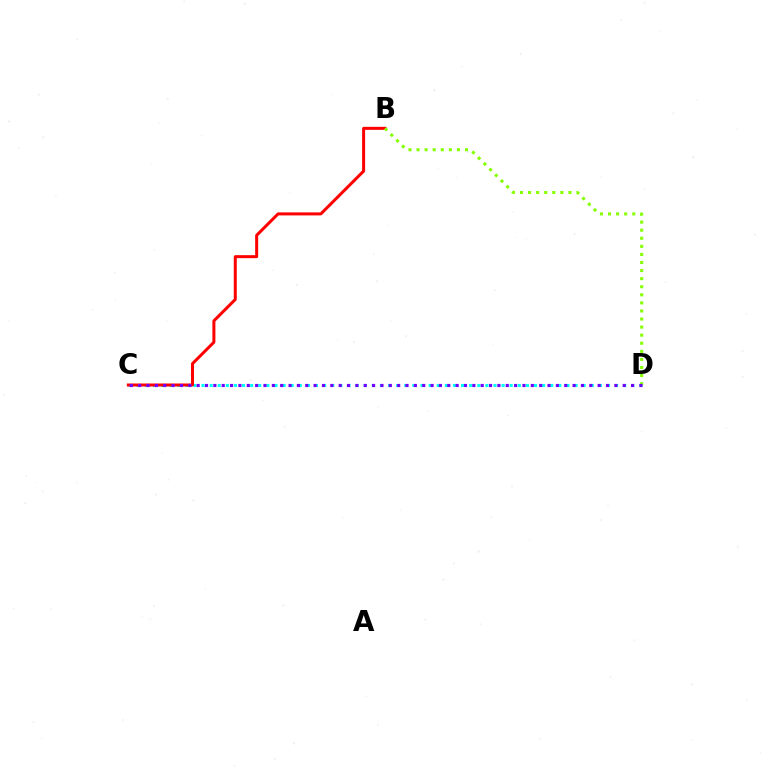{('C', 'D'): [{'color': '#00fff6', 'line_style': 'dotted', 'thickness': 2.2}, {'color': '#7200ff', 'line_style': 'dotted', 'thickness': 2.27}], ('B', 'C'): [{'color': '#ff0000', 'line_style': 'solid', 'thickness': 2.17}], ('B', 'D'): [{'color': '#84ff00', 'line_style': 'dotted', 'thickness': 2.19}]}